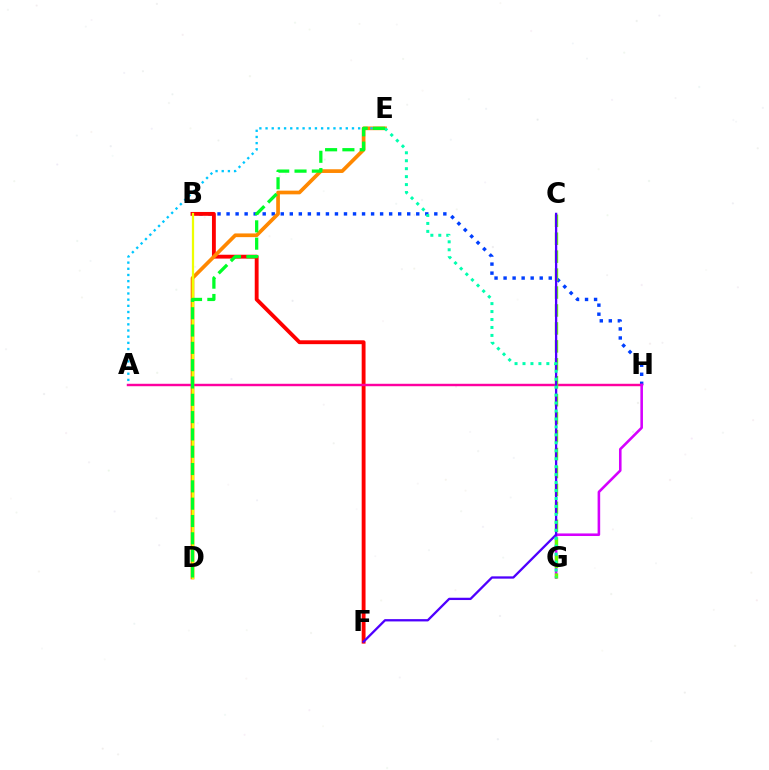{('B', 'H'): [{'color': '#003fff', 'line_style': 'dotted', 'thickness': 2.45}], ('B', 'F'): [{'color': '#ff0000', 'line_style': 'solid', 'thickness': 2.78}], ('D', 'E'): [{'color': '#ff8800', 'line_style': 'solid', 'thickness': 2.66}, {'color': '#00ff27', 'line_style': 'dashed', 'thickness': 2.35}], ('A', 'H'): [{'color': '#ff00a0', 'line_style': 'solid', 'thickness': 1.75}], ('B', 'D'): [{'color': '#eeff00', 'line_style': 'solid', 'thickness': 1.62}], ('A', 'E'): [{'color': '#00c7ff', 'line_style': 'dotted', 'thickness': 1.68}], ('G', 'H'): [{'color': '#d600ff', 'line_style': 'solid', 'thickness': 1.86}], ('C', 'G'): [{'color': '#66ff00', 'line_style': 'dashed', 'thickness': 2.44}], ('C', 'F'): [{'color': '#4f00ff', 'line_style': 'solid', 'thickness': 1.65}], ('E', 'G'): [{'color': '#00ffaf', 'line_style': 'dotted', 'thickness': 2.16}]}